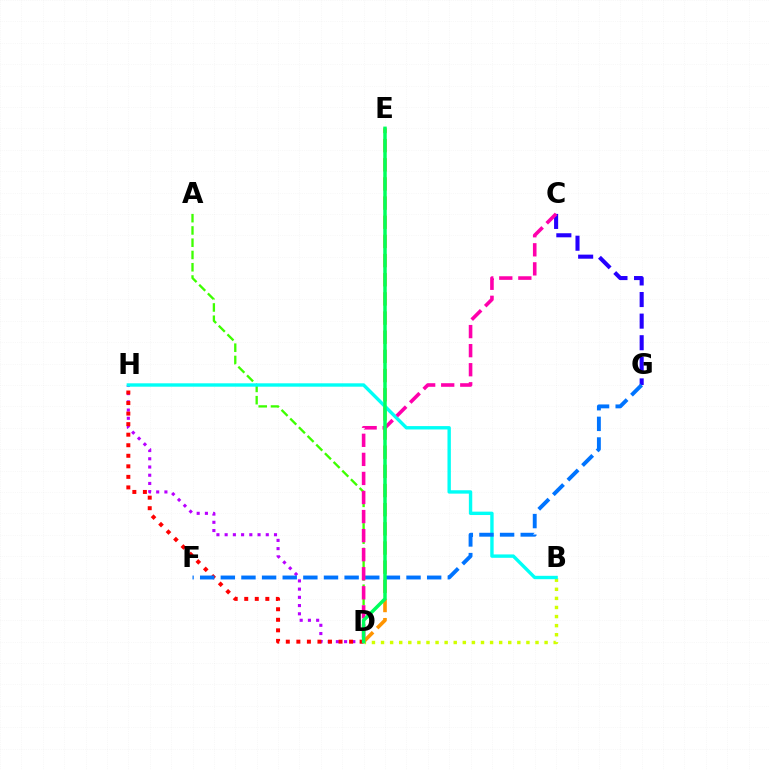{('B', 'D'): [{'color': '#d1ff00', 'line_style': 'dotted', 'thickness': 2.47}], ('A', 'D'): [{'color': '#3dff00', 'line_style': 'dashed', 'thickness': 1.67}], ('D', 'H'): [{'color': '#b900ff', 'line_style': 'dotted', 'thickness': 2.23}, {'color': '#ff0000', 'line_style': 'dotted', 'thickness': 2.86}], ('C', 'G'): [{'color': '#2500ff', 'line_style': 'dashed', 'thickness': 2.93}], ('D', 'E'): [{'color': '#ff9400', 'line_style': 'dashed', 'thickness': 2.6}, {'color': '#00ff5c', 'line_style': 'solid', 'thickness': 2.51}], ('B', 'H'): [{'color': '#00fff6', 'line_style': 'solid', 'thickness': 2.44}], ('F', 'G'): [{'color': '#0074ff', 'line_style': 'dashed', 'thickness': 2.8}], ('C', 'D'): [{'color': '#ff00ac', 'line_style': 'dashed', 'thickness': 2.59}]}